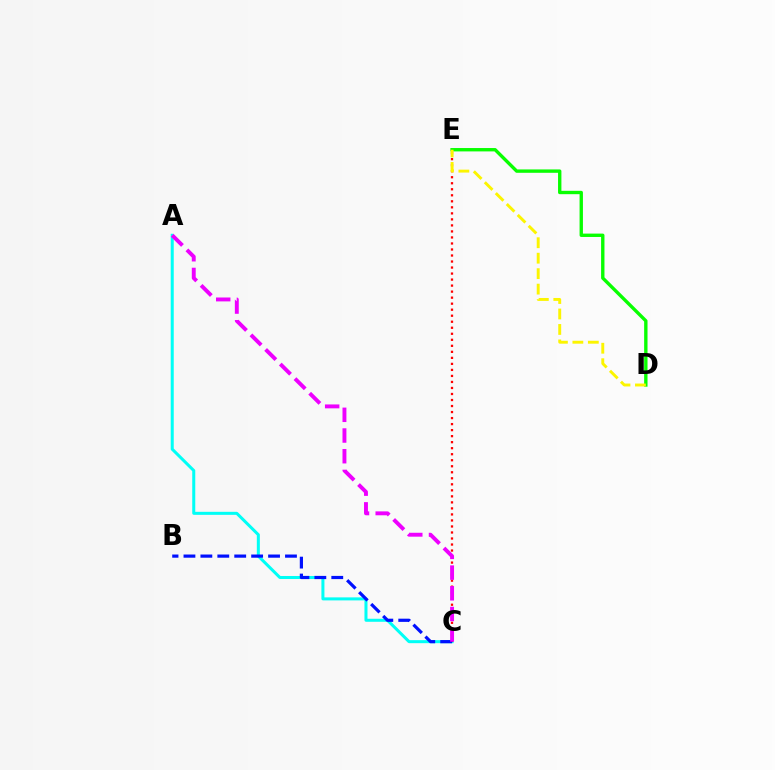{('A', 'C'): [{'color': '#00fff6', 'line_style': 'solid', 'thickness': 2.18}, {'color': '#ee00ff', 'line_style': 'dashed', 'thickness': 2.81}], ('C', 'E'): [{'color': '#ff0000', 'line_style': 'dotted', 'thickness': 1.64}], ('D', 'E'): [{'color': '#08ff00', 'line_style': 'solid', 'thickness': 2.43}, {'color': '#fcf500', 'line_style': 'dashed', 'thickness': 2.1}], ('B', 'C'): [{'color': '#0010ff', 'line_style': 'dashed', 'thickness': 2.3}]}